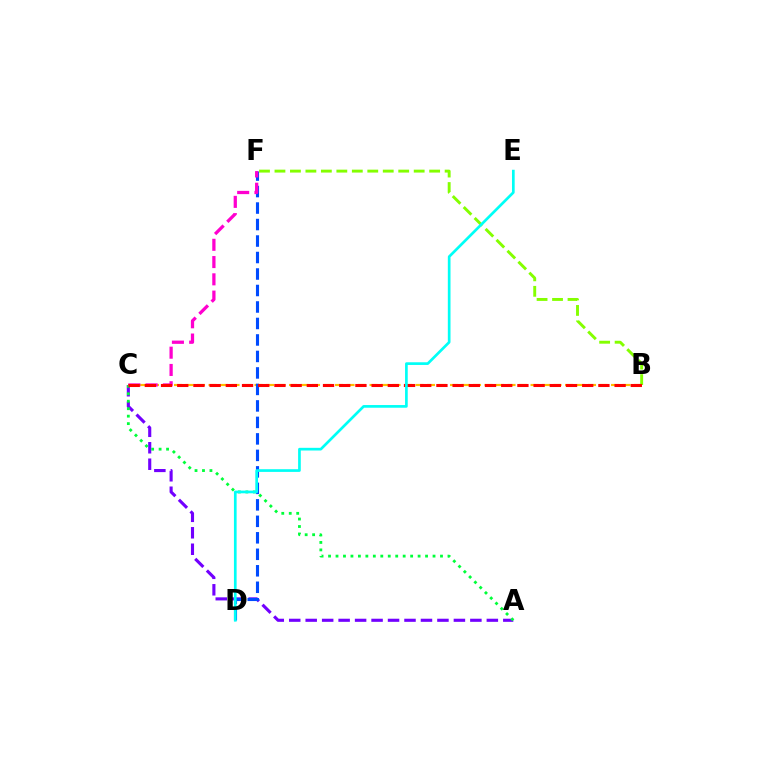{('A', 'C'): [{'color': '#7200ff', 'line_style': 'dashed', 'thickness': 2.24}, {'color': '#00ff39', 'line_style': 'dotted', 'thickness': 2.03}], ('B', 'C'): [{'color': '#ffbd00', 'line_style': 'dashed', 'thickness': 1.56}, {'color': '#ff0000', 'line_style': 'dashed', 'thickness': 2.2}], ('D', 'F'): [{'color': '#004bff', 'line_style': 'dashed', 'thickness': 2.24}], ('C', 'F'): [{'color': '#ff00cf', 'line_style': 'dashed', 'thickness': 2.35}], ('B', 'F'): [{'color': '#84ff00', 'line_style': 'dashed', 'thickness': 2.1}], ('D', 'E'): [{'color': '#00fff6', 'line_style': 'solid', 'thickness': 1.93}]}